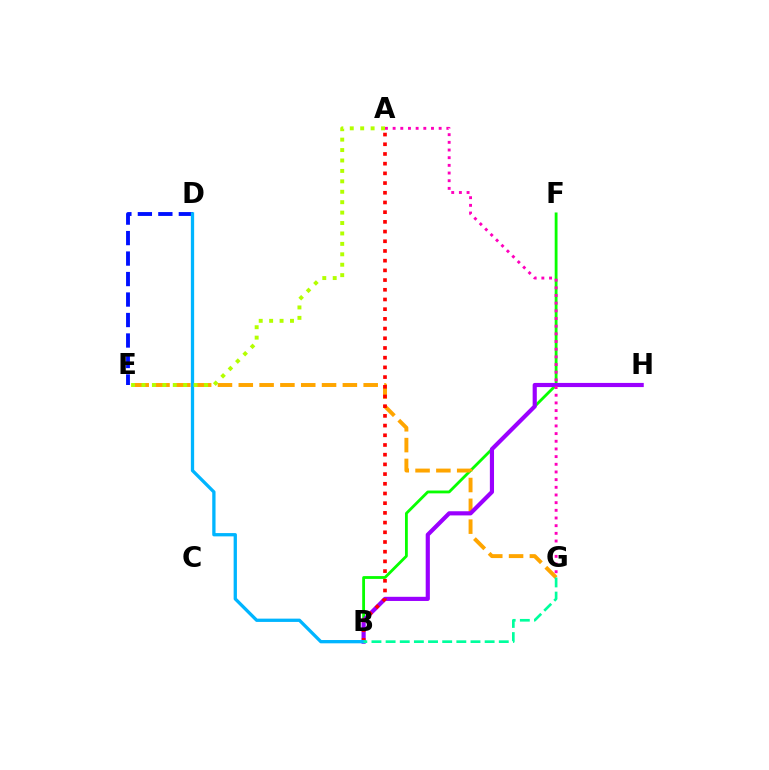{('D', 'E'): [{'color': '#0010ff', 'line_style': 'dashed', 'thickness': 2.78}], ('B', 'F'): [{'color': '#08ff00', 'line_style': 'solid', 'thickness': 2.03}], ('E', 'G'): [{'color': '#ffa500', 'line_style': 'dashed', 'thickness': 2.83}], ('B', 'H'): [{'color': '#9b00ff', 'line_style': 'solid', 'thickness': 2.99}], ('A', 'B'): [{'color': '#ff0000', 'line_style': 'dotted', 'thickness': 2.64}], ('B', 'D'): [{'color': '#00b5ff', 'line_style': 'solid', 'thickness': 2.37}], ('A', 'E'): [{'color': '#b3ff00', 'line_style': 'dotted', 'thickness': 2.83}], ('A', 'G'): [{'color': '#ff00bd', 'line_style': 'dotted', 'thickness': 2.08}], ('B', 'G'): [{'color': '#00ff9d', 'line_style': 'dashed', 'thickness': 1.92}]}